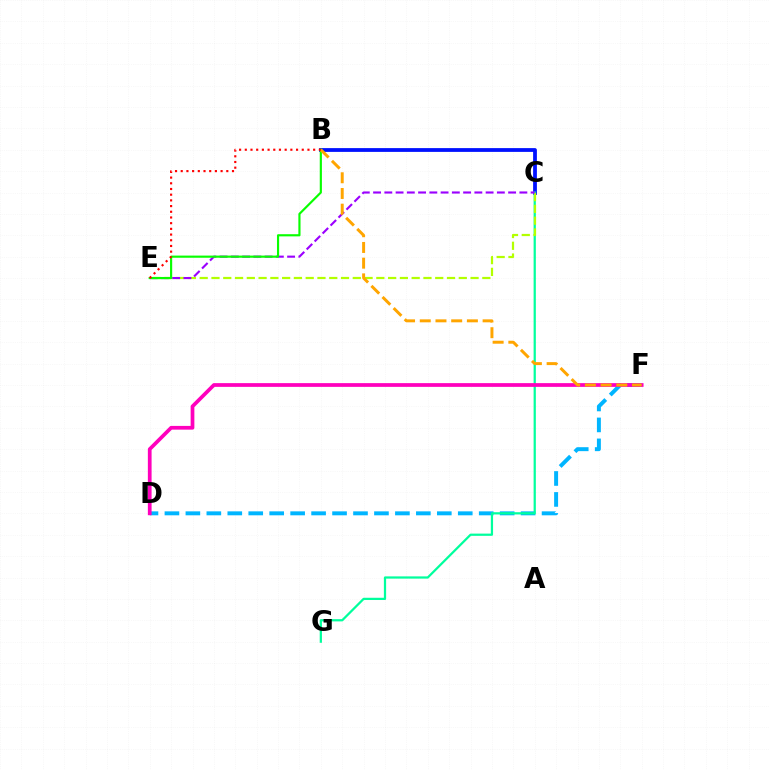{('D', 'F'): [{'color': '#00b5ff', 'line_style': 'dashed', 'thickness': 2.85}, {'color': '#ff00bd', 'line_style': 'solid', 'thickness': 2.69}], ('B', 'C'): [{'color': '#0010ff', 'line_style': 'solid', 'thickness': 2.73}], ('C', 'G'): [{'color': '#00ff9d', 'line_style': 'solid', 'thickness': 1.61}], ('C', 'E'): [{'color': '#b3ff00', 'line_style': 'dashed', 'thickness': 1.6}, {'color': '#9b00ff', 'line_style': 'dashed', 'thickness': 1.53}], ('B', 'E'): [{'color': '#08ff00', 'line_style': 'solid', 'thickness': 1.55}, {'color': '#ff0000', 'line_style': 'dotted', 'thickness': 1.55}], ('B', 'F'): [{'color': '#ffa500', 'line_style': 'dashed', 'thickness': 2.13}]}